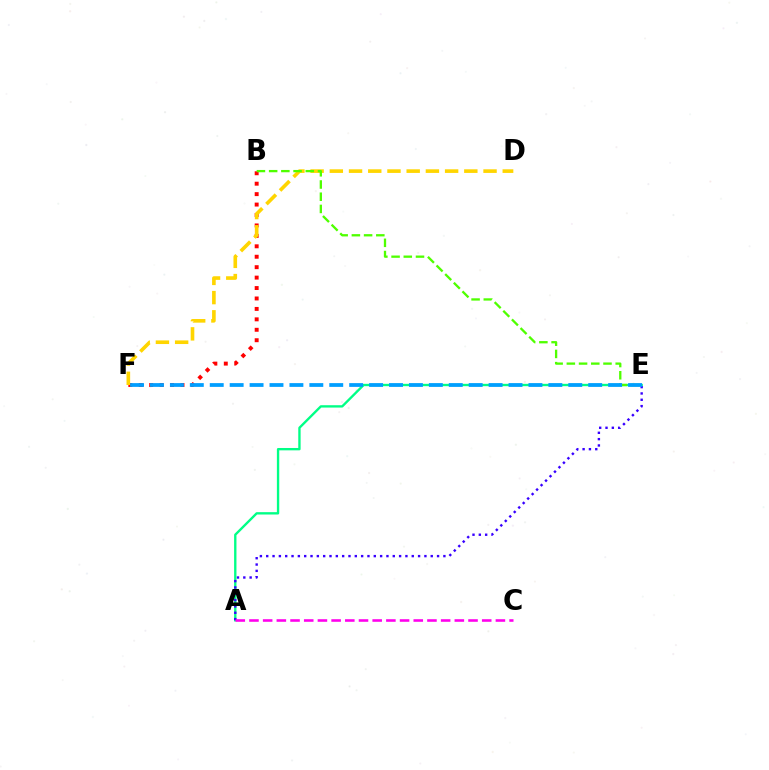{('B', 'F'): [{'color': '#ff0000', 'line_style': 'dotted', 'thickness': 2.84}], ('A', 'E'): [{'color': '#00ff86', 'line_style': 'solid', 'thickness': 1.7}, {'color': '#3700ff', 'line_style': 'dotted', 'thickness': 1.72}], ('D', 'F'): [{'color': '#ffd500', 'line_style': 'dashed', 'thickness': 2.61}], ('B', 'E'): [{'color': '#4fff00', 'line_style': 'dashed', 'thickness': 1.66}], ('E', 'F'): [{'color': '#009eff', 'line_style': 'dashed', 'thickness': 2.71}], ('A', 'C'): [{'color': '#ff00ed', 'line_style': 'dashed', 'thickness': 1.86}]}